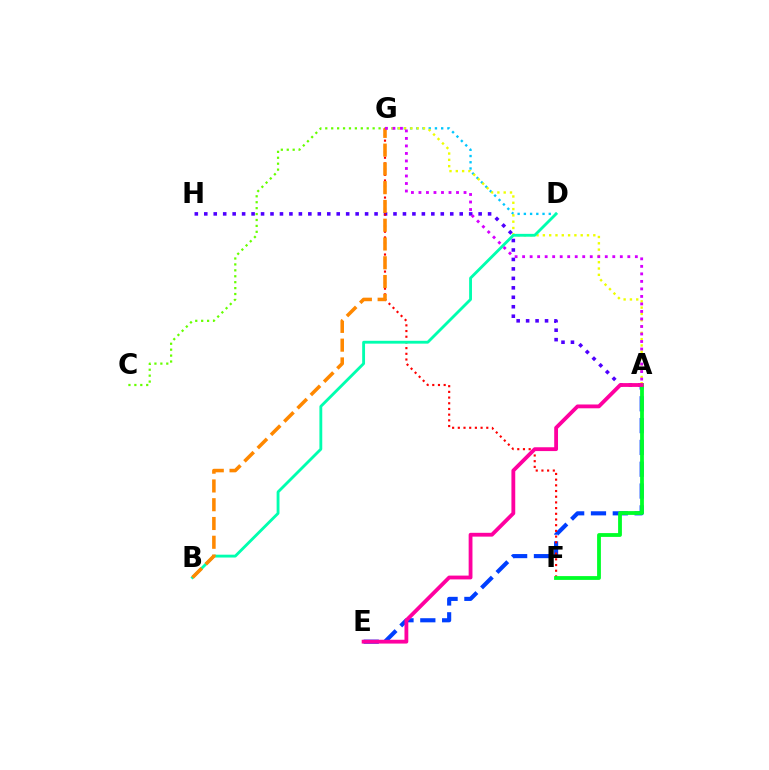{('D', 'G'): [{'color': '#00c7ff', 'line_style': 'dotted', 'thickness': 1.69}], ('A', 'H'): [{'color': '#4f00ff', 'line_style': 'dotted', 'thickness': 2.57}], ('A', 'E'): [{'color': '#003fff', 'line_style': 'dashed', 'thickness': 2.96}, {'color': '#ff00a0', 'line_style': 'solid', 'thickness': 2.75}], ('C', 'G'): [{'color': '#66ff00', 'line_style': 'dotted', 'thickness': 1.61}], ('A', 'G'): [{'color': '#eeff00', 'line_style': 'dotted', 'thickness': 1.71}, {'color': '#d600ff', 'line_style': 'dotted', 'thickness': 2.04}], ('F', 'G'): [{'color': '#ff0000', 'line_style': 'dotted', 'thickness': 1.55}], ('B', 'D'): [{'color': '#00ffaf', 'line_style': 'solid', 'thickness': 2.05}], ('B', 'G'): [{'color': '#ff8800', 'line_style': 'dashed', 'thickness': 2.55}], ('A', 'F'): [{'color': '#00ff27', 'line_style': 'solid', 'thickness': 2.74}]}